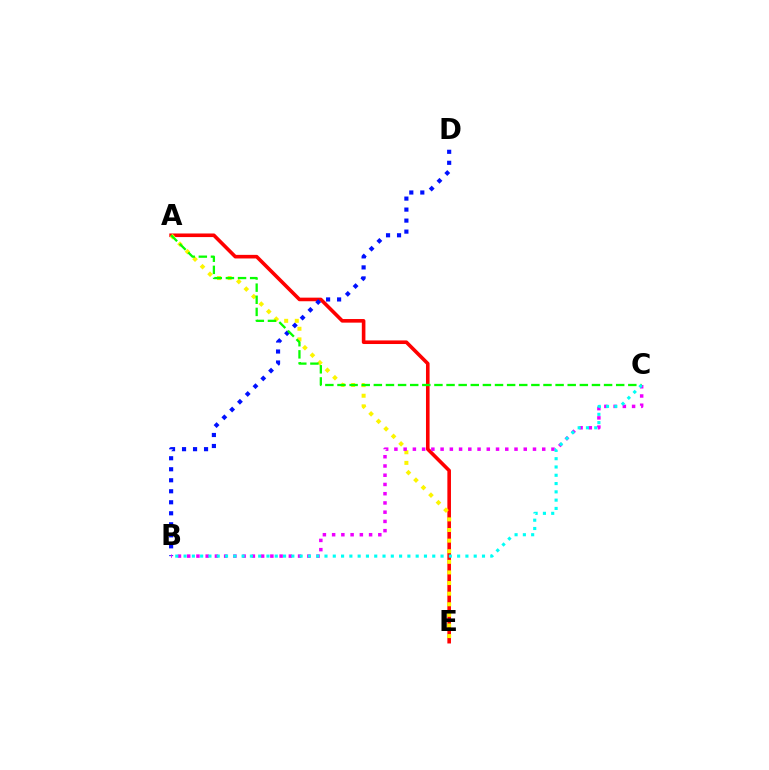{('A', 'E'): [{'color': '#ff0000', 'line_style': 'solid', 'thickness': 2.59}, {'color': '#fcf500', 'line_style': 'dotted', 'thickness': 2.88}], ('B', 'D'): [{'color': '#0010ff', 'line_style': 'dotted', 'thickness': 2.99}], ('B', 'C'): [{'color': '#ee00ff', 'line_style': 'dotted', 'thickness': 2.51}, {'color': '#00fff6', 'line_style': 'dotted', 'thickness': 2.25}], ('A', 'C'): [{'color': '#08ff00', 'line_style': 'dashed', 'thickness': 1.65}]}